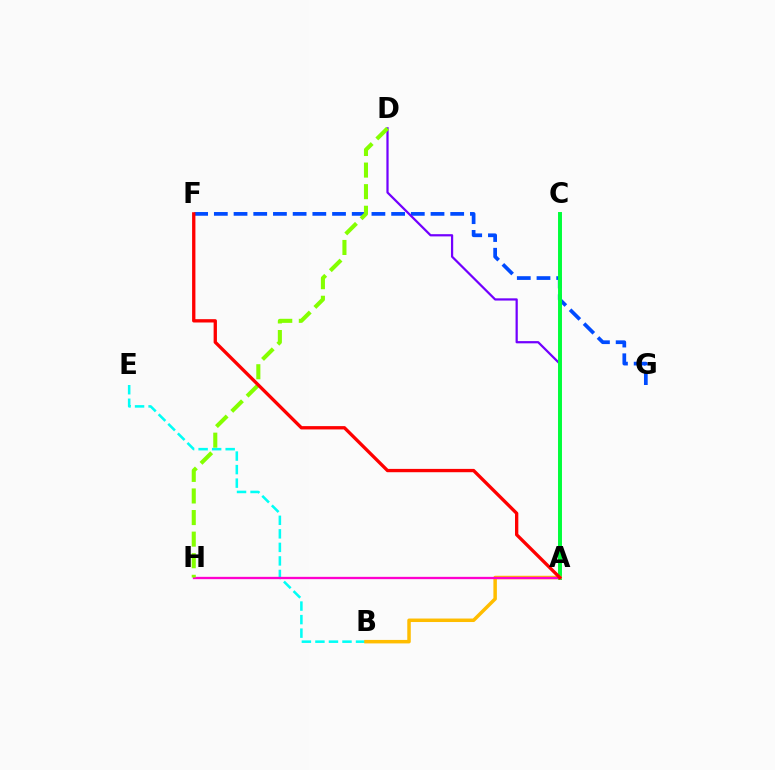{('F', 'G'): [{'color': '#004bff', 'line_style': 'dashed', 'thickness': 2.68}], ('A', 'D'): [{'color': '#7200ff', 'line_style': 'solid', 'thickness': 1.6}], ('A', 'C'): [{'color': '#00ff39', 'line_style': 'solid', 'thickness': 2.83}], ('B', 'E'): [{'color': '#00fff6', 'line_style': 'dashed', 'thickness': 1.84}], ('A', 'B'): [{'color': '#ffbd00', 'line_style': 'solid', 'thickness': 2.51}], ('A', 'H'): [{'color': '#ff00cf', 'line_style': 'solid', 'thickness': 1.66}], ('D', 'H'): [{'color': '#84ff00', 'line_style': 'dashed', 'thickness': 2.93}], ('A', 'F'): [{'color': '#ff0000', 'line_style': 'solid', 'thickness': 2.39}]}